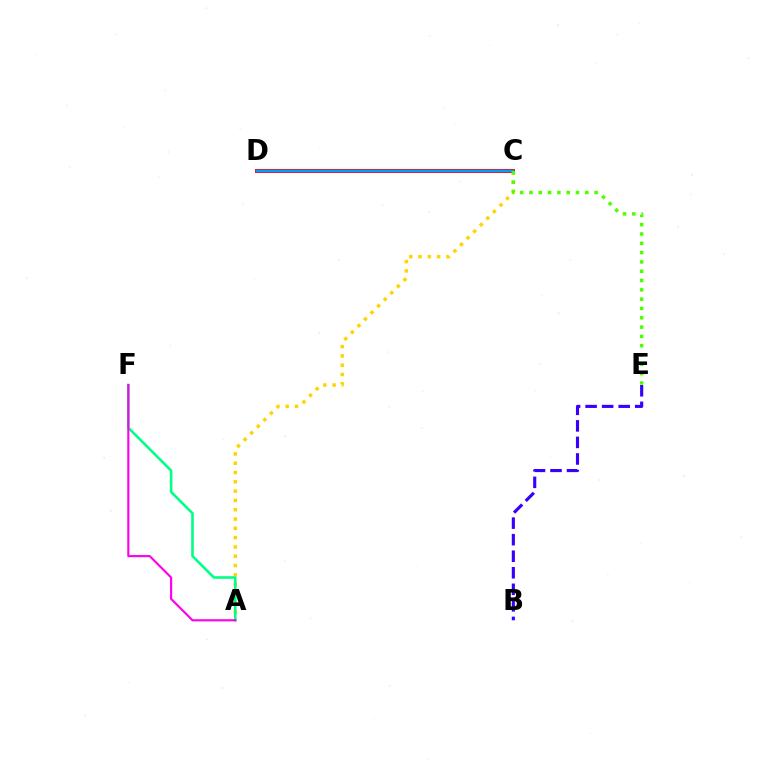{('A', 'C'): [{'color': '#ffd500', 'line_style': 'dotted', 'thickness': 2.53}], ('C', 'D'): [{'color': '#ff0000', 'line_style': 'solid', 'thickness': 2.83}, {'color': '#009eff', 'line_style': 'solid', 'thickness': 1.74}], ('B', 'E'): [{'color': '#3700ff', 'line_style': 'dashed', 'thickness': 2.25}], ('A', 'F'): [{'color': '#00ff86', 'line_style': 'solid', 'thickness': 1.86}, {'color': '#ff00ed', 'line_style': 'solid', 'thickness': 1.54}], ('C', 'E'): [{'color': '#4fff00', 'line_style': 'dotted', 'thickness': 2.53}]}